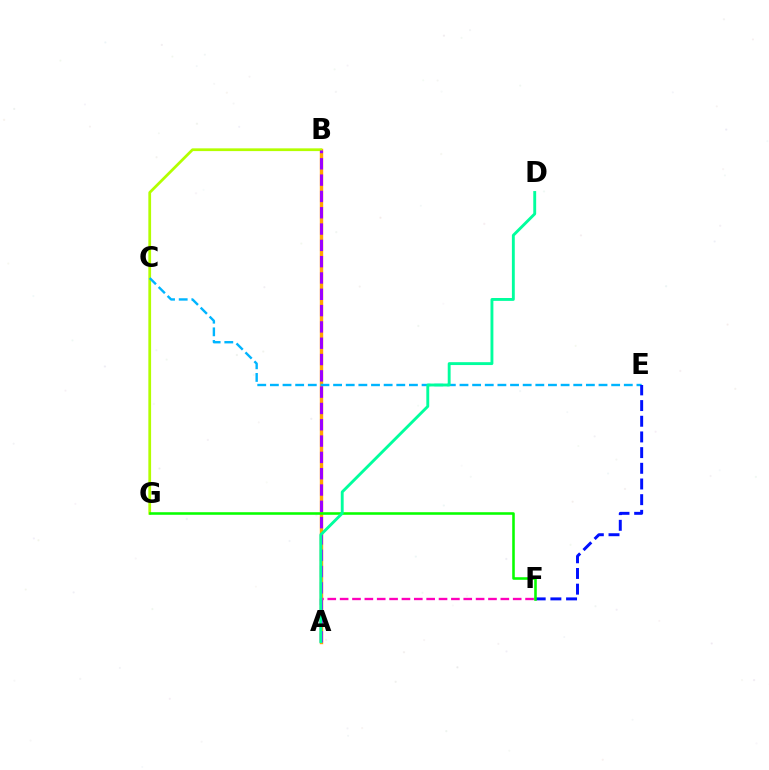{('A', 'B'): [{'color': '#ff0000', 'line_style': 'solid', 'thickness': 2.17}, {'color': '#ffa500', 'line_style': 'solid', 'thickness': 2.42}, {'color': '#9b00ff', 'line_style': 'dashed', 'thickness': 2.22}], ('B', 'G'): [{'color': '#b3ff00', 'line_style': 'solid', 'thickness': 1.98}], ('C', 'E'): [{'color': '#00b5ff', 'line_style': 'dashed', 'thickness': 1.72}], ('E', 'F'): [{'color': '#0010ff', 'line_style': 'dashed', 'thickness': 2.13}], ('A', 'F'): [{'color': '#ff00bd', 'line_style': 'dashed', 'thickness': 1.68}], ('F', 'G'): [{'color': '#08ff00', 'line_style': 'solid', 'thickness': 1.85}], ('A', 'D'): [{'color': '#00ff9d', 'line_style': 'solid', 'thickness': 2.07}]}